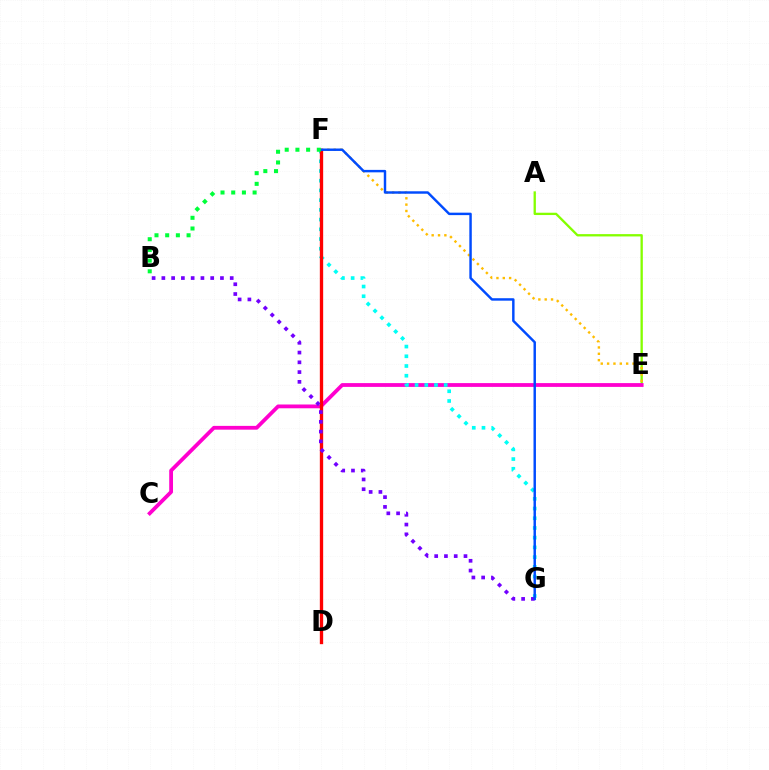{('A', 'E'): [{'color': '#84ff00', 'line_style': 'solid', 'thickness': 1.67}], ('C', 'E'): [{'color': '#ff00cf', 'line_style': 'solid', 'thickness': 2.73}], ('F', 'G'): [{'color': '#00fff6', 'line_style': 'dotted', 'thickness': 2.64}, {'color': '#004bff', 'line_style': 'solid', 'thickness': 1.76}], ('E', 'F'): [{'color': '#ffbd00', 'line_style': 'dotted', 'thickness': 1.72}], ('D', 'F'): [{'color': '#ff0000', 'line_style': 'solid', 'thickness': 2.4}], ('B', 'G'): [{'color': '#7200ff', 'line_style': 'dotted', 'thickness': 2.65}], ('B', 'F'): [{'color': '#00ff39', 'line_style': 'dotted', 'thickness': 2.91}]}